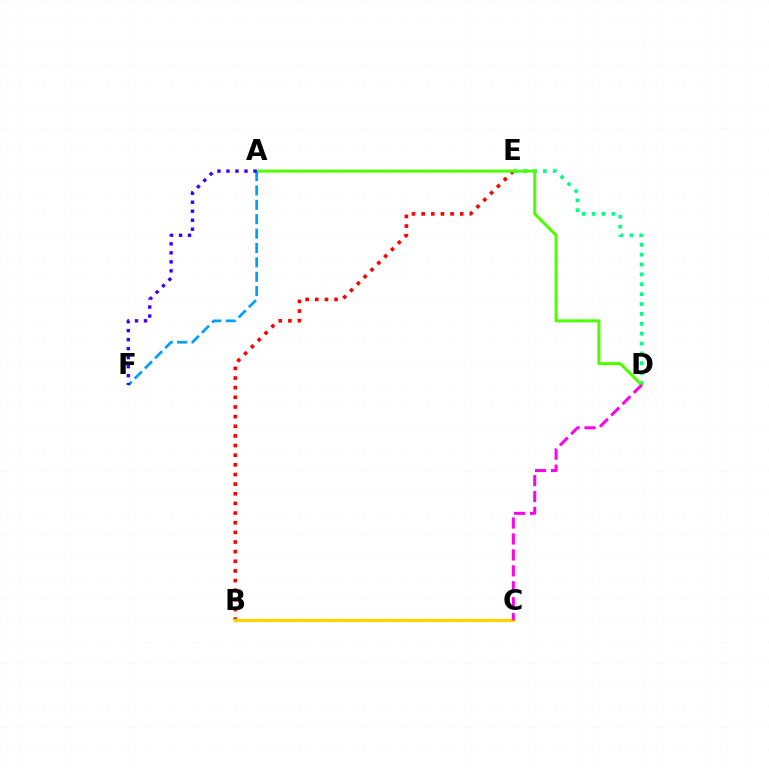{('B', 'E'): [{'color': '#ff0000', 'line_style': 'dotted', 'thickness': 2.62}], ('B', 'C'): [{'color': '#ffd500', 'line_style': 'solid', 'thickness': 2.34}], ('D', 'E'): [{'color': '#00ff86', 'line_style': 'dotted', 'thickness': 2.68}], ('A', 'D'): [{'color': '#4fff00', 'line_style': 'solid', 'thickness': 2.17}], ('A', 'F'): [{'color': '#009eff', 'line_style': 'dashed', 'thickness': 1.95}, {'color': '#3700ff', 'line_style': 'dotted', 'thickness': 2.45}], ('C', 'D'): [{'color': '#ff00ed', 'line_style': 'dashed', 'thickness': 2.17}]}